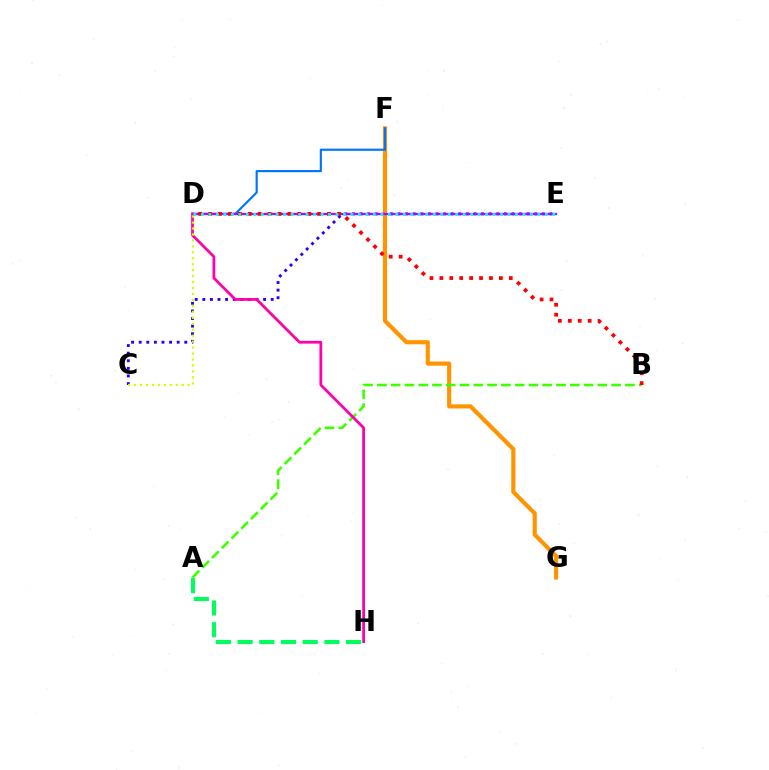{('C', 'E'): [{'color': '#2500ff', 'line_style': 'dotted', 'thickness': 2.06}], ('F', 'G'): [{'color': '#ff9400', 'line_style': 'solid', 'thickness': 2.97}], ('A', 'H'): [{'color': '#00ff5c', 'line_style': 'dashed', 'thickness': 2.95}], ('D', 'F'): [{'color': '#0074ff', 'line_style': 'solid', 'thickness': 1.55}], ('A', 'B'): [{'color': '#3dff00', 'line_style': 'dashed', 'thickness': 1.87}], ('D', 'E'): [{'color': '#b900ff', 'line_style': 'solid', 'thickness': 1.69}, {'color': '#00fff6', 'line_style': 'dotted', 'thickness': 2.03}], ('D', 'H'): [{'color': '#ff00ac', 'line_style': 'solid', 'thickness': 1.99}], ('B', 'D'): [{'color': '#ff0000', 'line_style': 'dotted', 'thickness': 2.69}], ('C', 'D'): [{'color': '#d1ff00', 'line_style': 'dotted', 'thickness': 1.62}]}